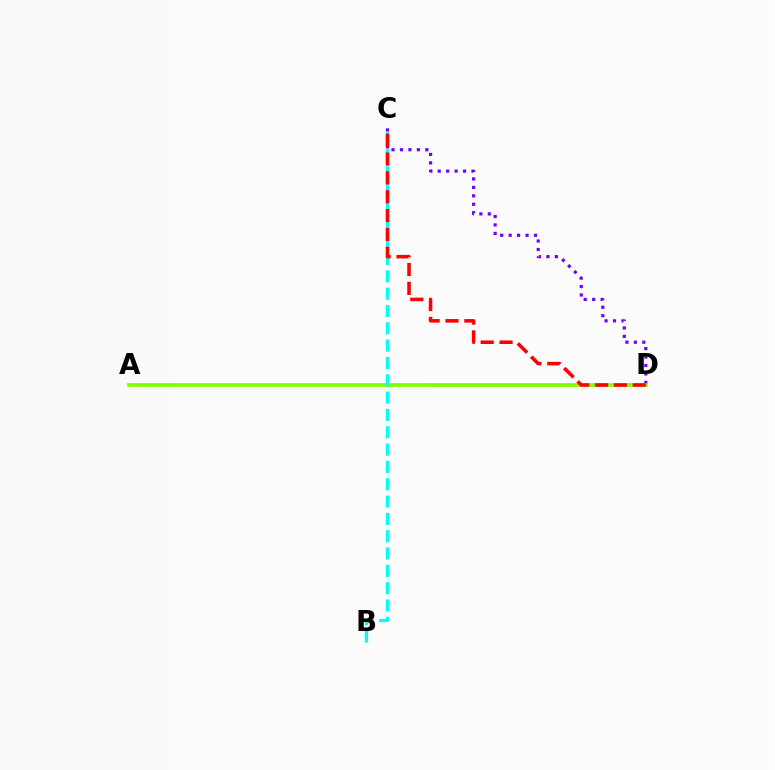{('C', 'D'): [{'color': '#7200ff', 'line_style': 'dotted', 'thickness': 2.29}, {'color': '#ff0000', 'line_style': 'dashed', 'thickness': 2.56}], ('A', 'D'): [{'color': '#84ff00', 'line_style': 'solid', 'thickness': 2.73}], ('B', 'C'): [{'color': '#00fff6', 'line_style': 'dashed', 'thickness': 2.35}]}